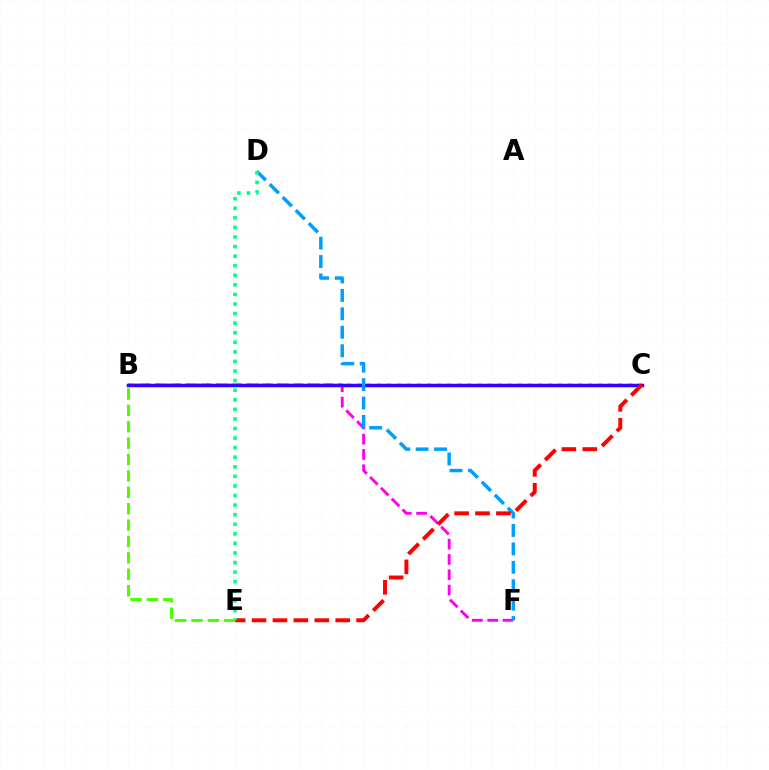{('B', 'C'): [{'color': '#ffd500', 'line_style': 'dotted', 'thickness': 2.73}, {'color': '#3700ff', 'line_style': 'solid', 'thickness': 2.51}], ('B', 'E'): [{'color': '#4fff00', 'line_style': 'dashed', 'thickness': 2.23}], ('B', 'F'): [{'color': '#ff00ed', 'line_style': 'dashed', 'thickness': 2.08}], ('D', 'F'): [{'color': '#009eff', 'line_style': 'dashed', 'thickness': 2.5}], ('C', 'E'): [{'color': '#ff0000', 'line_style': 'dashed', 'thickness': 2.84}], ('D', 'E'): [{'color': '#00ff86', 'line_style': 'dotted', 'thickness': 2.6}]}